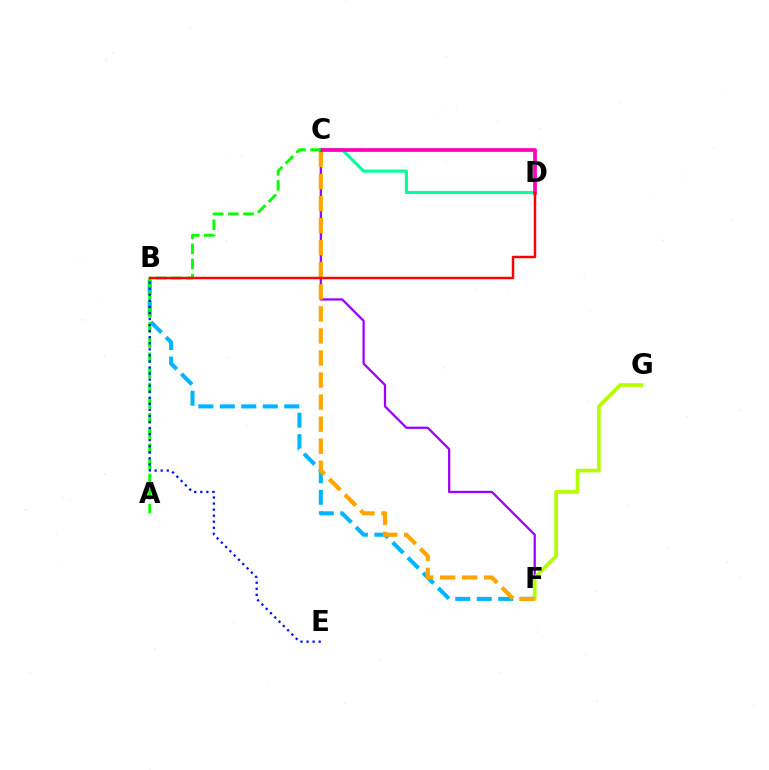{('C', 'D'): [{'color': '#00ff9d', 'line_style': 'solid', 'thickness': 2.23}, {'color': '#ff00bd', 'line_style': 'solid', 'thickness': 2.69}], ('C', 'F'): [{'color': '#9b00ff', 'line_style': 'solid', 'thickness': 1.62}, {'color': '#ffa500', 'line_style': 'dashed', 'thickness': 3.0}], ('B', 'F'): [{'color': '#00b5ff', 'line_style': 'dashed', 'thickness': 2.92}], ('F', 'G'): [{'color': '#b3ff00', 'line_style': 'solid', 'thickness': 2.65}], ('A', 'C'): [{'color': '#08ff00', 'line_style': 'dashed', 'thickness': 2.06}], ('B', 'E'): [{'color': '#0010ff', 'line_style': 'dotted', 'thickness': 1.65}], ('B', 'D'): [{'color': '#ff0000', 'line_style': 'solid', 'thickness': 1.77}]}